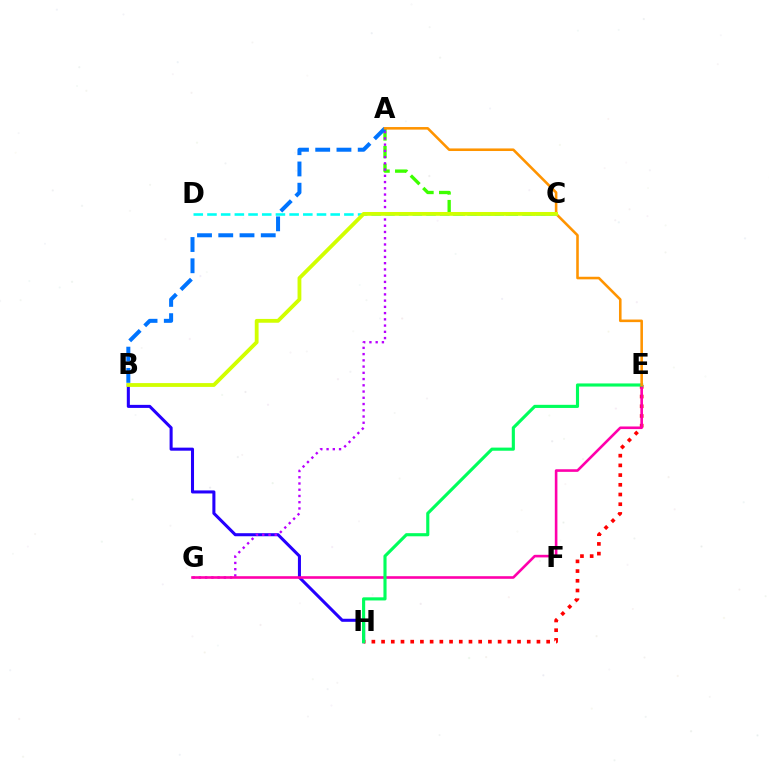{('B', 'H'): [{'color': '#2500ff', 'line_style': 'solid', 'thickness': 2.2}], ('A', 'C'): [{'color': '#3dff00', 'line_style': 'dashed', 'thickness': 2.39}], ('A', 'G'): [{'color': '#b900ff', 'line_style': 'dotted', 'thickness': 1.7}], ('A', 'B'): [{'color': '#0074ff', 'line_style': 'dashed', 'thickness': 2.89}], ('C', 'D'): [{'color': '#00fff6', 'line_style': 'dashed', 'thickness': 1.86}], ('E', 'H'): [{'color': '#ff0000', 'line_style': 'dotted', 'thickness': 2.64}, {'color': '#00ff5c', 'line_style': 'solid', 'thickness': 2.25}], ('E', 'G'): [{'color': '#ff00ac', 'line_style': 'solid', 'thickness': 1.88}], ('A', 'E'): [{'color': '#ff9400', 'line_style': 'solid', 'thickness': 1.86}], ('B', 'C'): [{'color': '#d1ff00', 'line_style': 'solid', 'thickness': 2.74}]}